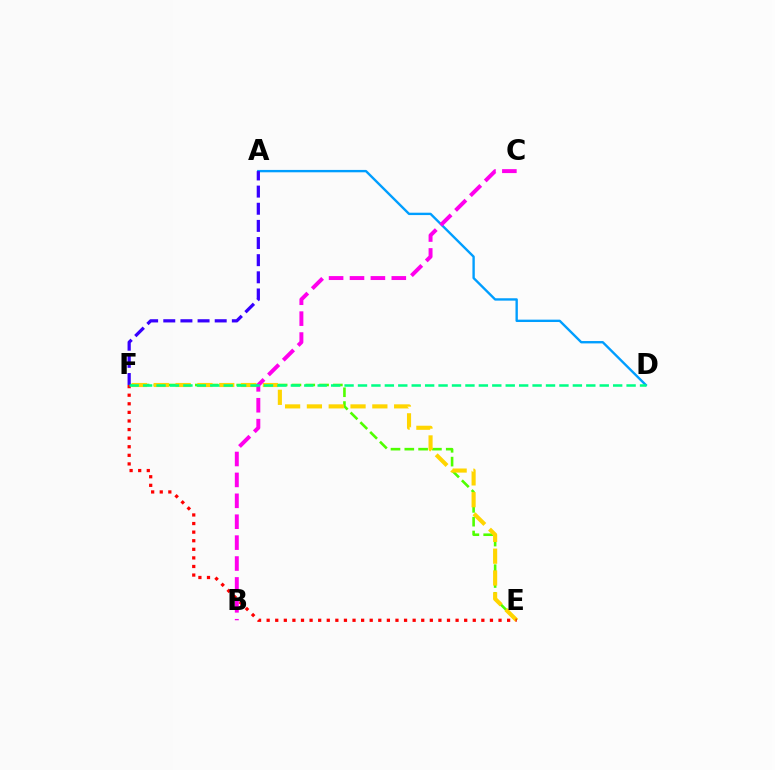{('A', 'D'): [{'color': '#009eff', 'line_style': 'solid', 'thickness': 1.71}], ('E', 'F'): [{'color': '#4fff00', 'line_style': 'dashed', 'thickness': 1.88}, {'color': '#ffd500', 'line_style': 'dashed', 'thickness': 2.96}, {'color': '#ff0000', 'line_style': 'dotted', 'thickness': 2.33}], ('B', 'C'): [{'color': '#ff00ed', 'line_style': 'dashed', 'thickness': 2.84}], ('A', 'F'): [{'color': '#3700ff', 'line_style': 'dashed', 'thickness': 2.33}], ('D', 'F'): [{'color': '#00ff86', 'line_style': 'dashed', 'thickness': 1.82}]}